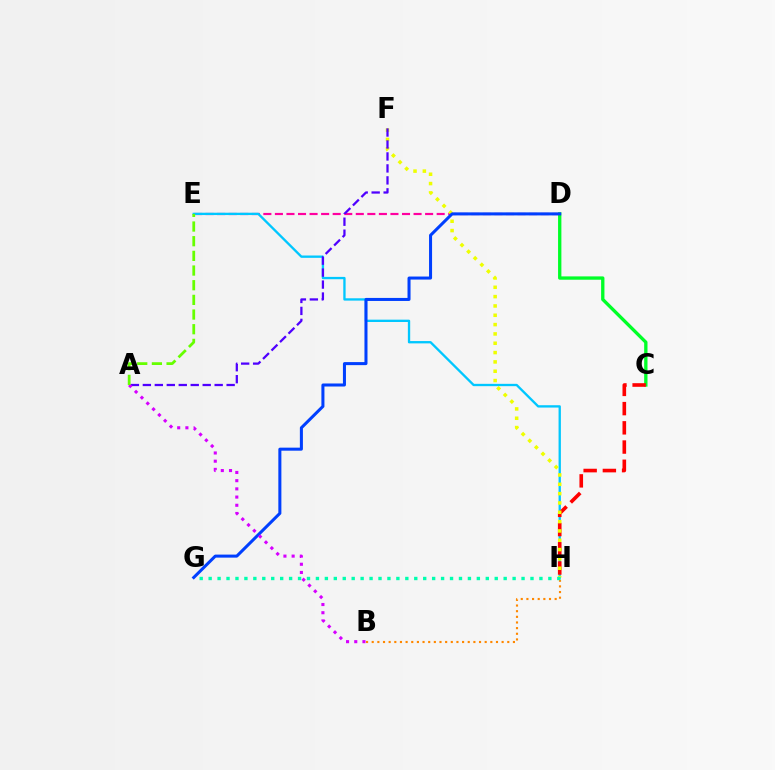{('D', 'E'): [{'color': '#ff00a0', 'line_style': 'dashed', 'thickness': 1.57}], ('E', 'H'): [{'color': '#00c7ff', 'line_style': 'solid', 'thickness': 1.68}], ('B', 'H'): [{'color': '#ff8800', 'line_style': 'dotted', 'thickness': 1.53}], ('C', 'D'): [{'color': '#00ff27', 'line_style': 'solid', 'thickness': 2.39}], ('C', 'H'): [{'color': '#ff0000', 'line_style': 'dashed', 'thickness': 2.61}], ('F', 'H'): [{'color': '#eeff00', 'line_style': 'dotted', 'thickness': 2.53}], ('A', 'F'): [{'color': '#4f00ff', 'line_style': 'dashed', 'thickness': 1.63}], ('D', 'G'): [{'color': '#003fff', 'line_style': 'solid', 'thickness': 2.18}], ('A', 'B'): [{'color': '#d600ff', 'line_style': 'dotted', 'thickness': 2.23}], ('A', 'E'): [{'color': '#66ff00', 'line_style': 'dashed', 'thickness': 1.99}], ('G', 'H'): [{'color': '#00ffaf', 'line_style': 'dotted', 'thickness': 2.43}]}